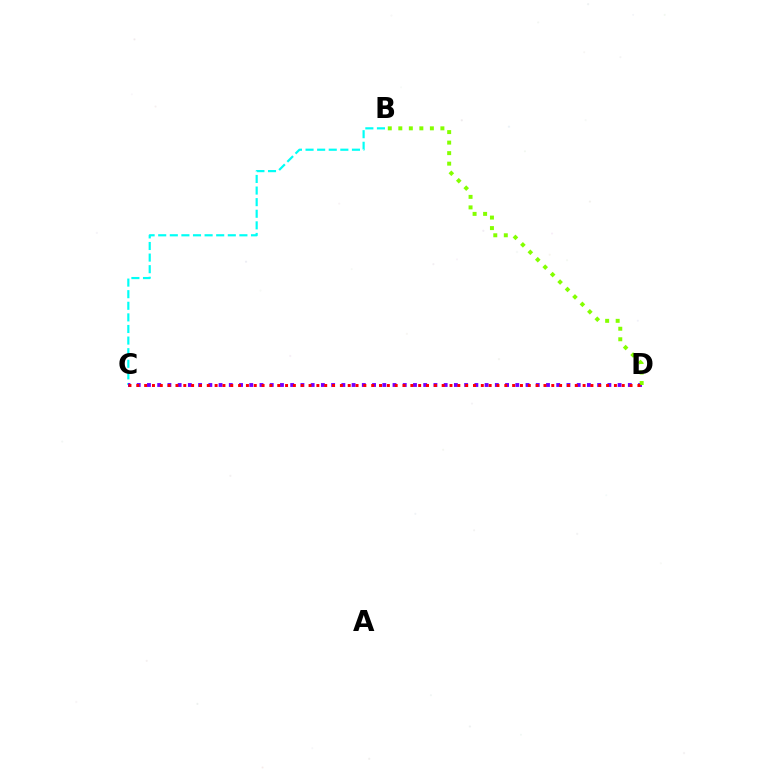{('B', 'C'): [{'color': '#00fff6', 'line_style': 'dashed', 'thickness': 1.58}], ('C', 'D'): [{'color': '#7200ff', 'line_style': 'dotted', 'thickness': 2.78}, {'color': '#ff0000', 'line_style': 'dotted', 'thickness': 2.13}], ('B', 'D'): [{'color': '#84ff00', 'line_style': 'dotted', 'thickness': 2.86}]}